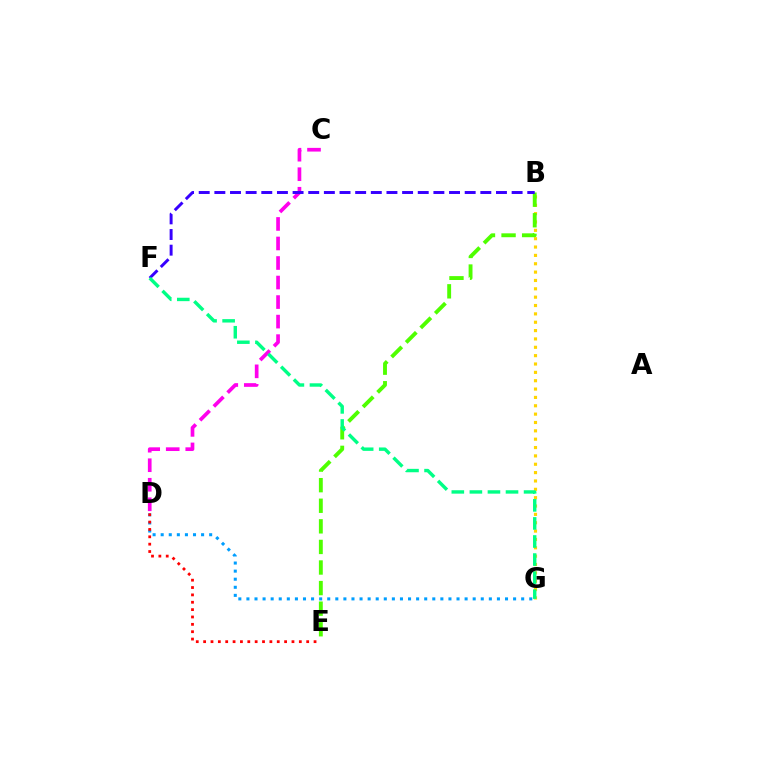{('D', 'G'): [{'color': '#009eff', 'line_style': 'dotted', 'thickness': 2.2}], ('B', 'G'): [{'color': '#ffd500', 'line_style': 'dotted', 'thickness': 2.27}], ('B', 'E'): [{'color': '#4fff00', 'line_style': 'dashed', 'thickness': 2.8}], ('C', 'D'): [{'color': '#ff00ed', 'line_style': 'dashed', 'thickness': 2.65}], ('D', 'E'): [{'color': '#ff0000', 'line_style': 'dotted', 'thickness': 2.0}], ('B', 'F'): [{'color': '#3700ff', 'line_style': 'dashed', 'thickness': 2.13}], ('F', 'G'): [{'color': '#00ff86', 'line_style': 'dashed', 'thickness': 2.45}]}